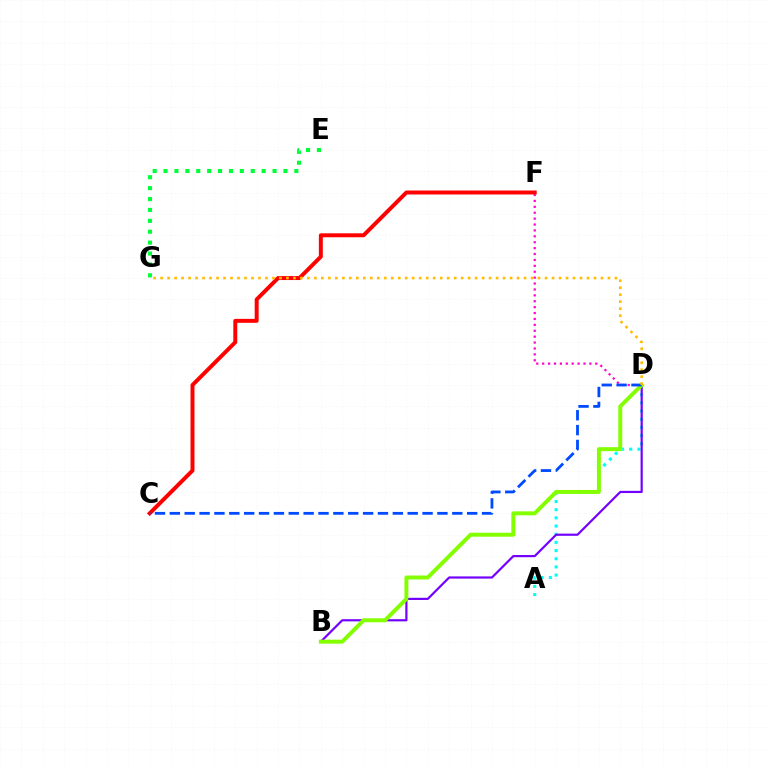{('A', 'D'): [{'color': '#00fff6', 'line_style': 'dotted', 'thickness': 2.22}], ('E', 'G'): [{'color': '#00ff39', 'line_style': 'dotted', 'thickness': 2.96}], ('B', 'D'): [{'color': '#7200ff', 'line_style': 'solid', 'thickness': 1.57}, {'color': '#84ff00', 'line_style': 'solid', 'thickness': 2.85}], ('D', 'F'): [{'color': '#ff00cf', 'line_style': 'dotted', 'thickness': 1.6}], ('C', 'F'): [{'color': '#ff0000', 'line_style': 'solid', 'thickness': 2.84}], ('C', 'D'): [{'color': '#004bff', 'line_style': 'dashed', 'thickness': 2.02}], ('D', 'G'): [{'color': '#ffbd00', 'line_style': 'dotted', 'thickness': 1.9}]}